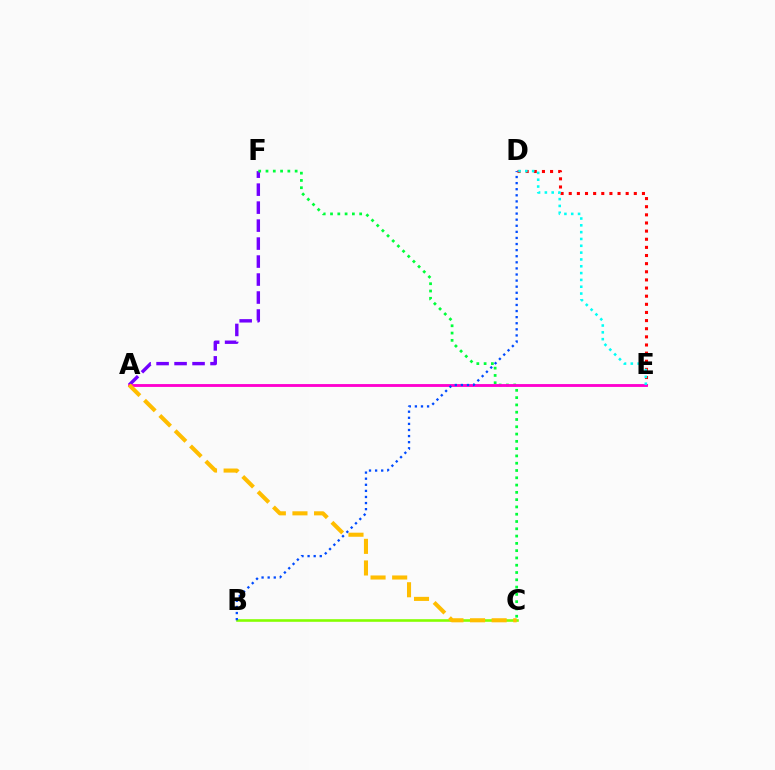{('D', 'E'): [{'color': '#ff0000', 'line_style': 'dotted', 'thickness': 2.21}, {'color': '#00fff6', 'line_style': 'dotted', 'thickness': 1.85}], ('A', 'F'): [{'color': '#7200ff', 'line_style': 'dashed', 'thickness': 2.44}], ('C', 'F'): [{'color': '#00ff39', 'line_style': 'dotted', 'thickness': 1.98}], ('A', 'E'): [{'color': '#ff00cf', 'line_style': 'solid', 'thickness': 2.05}], ('B', 'C'): [{'color': '#84ff00', 'line_style': 'solid', 'thickness': 1.88}], ('A', 'C'): [{'color': '#ffbd00', 'line_style': 'dashed', 'thickness': 2.94}], ('B', 'D'): [{'color': '#004bff', 'line_style': 'dotted', 'thickness': 1.66}]}